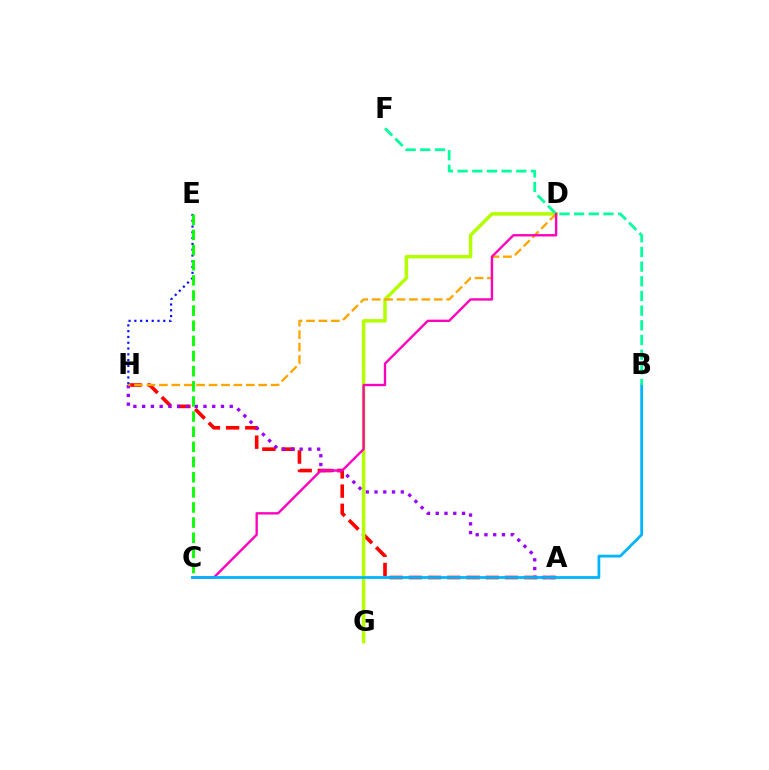{('A', 'H'): [{'color': '#ff0000', 'line_style': 'dashed', 'thickness': 2.61}, {'color': '#9b00ff', 'line_style': 'dotted', 'thickness': 2.38}], ('E', 'H'): [{'color': '#0010ff', 'line_style': 'dotted', 'thickness': 1.57}], ('D', 'G'): [{'color': '#b3ff00', 'line_style': 'solid', 'thickness': 2.5}], ('D', 'H'): [{'color': '#ffa500', 'line_style': 'dashed', 'thickness': 1.69}], ('C', 'E'): [{'color': '#08ff00', 'line_style': 'dashed', 'thickness': 2.06}], ('C', 'D'): [{'color': '#ff00bd', 'line_style': 'solid', 'thickness': 1.7}], ('B', 'C'): [{'color': '#00b5ff', 'line_style': 'solid', 'thickness': 2.0}], ('B', 'F'): [{'color': '#00ff9d', 'line_style': 'dashed', 'thickness': 1.99}]}